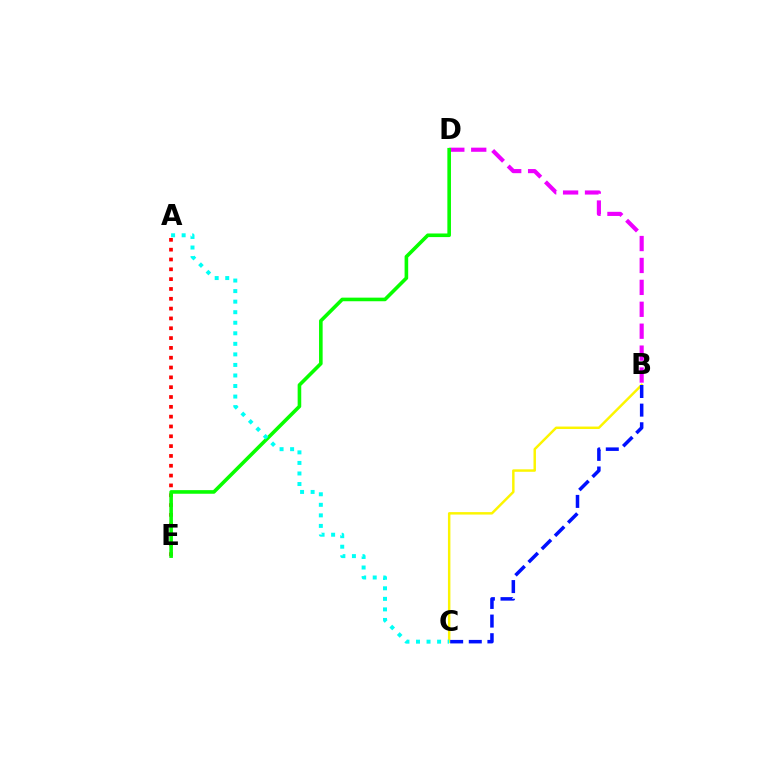{('B', 'D'): [{'color': '#ee00ff', 'line_style': 'dashed', 'thickness': 2.98}], ('A', 'E'): [{'color': '#ff0000', 'line_style': 'dotted', 'thickness': 2.67}], ('B', 'C'): [{'color': '#fcf500', 'line_style': 'solid', 'thickness': 1.77}, {'color': '#0010ff', 'line_style': 'dashed', 'thickness': 2.53}], ('D', 'E'): [{'color': '#08ff00', 'line_style': 'solid', 'thickness': 2.6}], ('A', 'C'): [{'color': '#00fff6', 'line_style': 'dotted', 'thickness': 2.87}]}